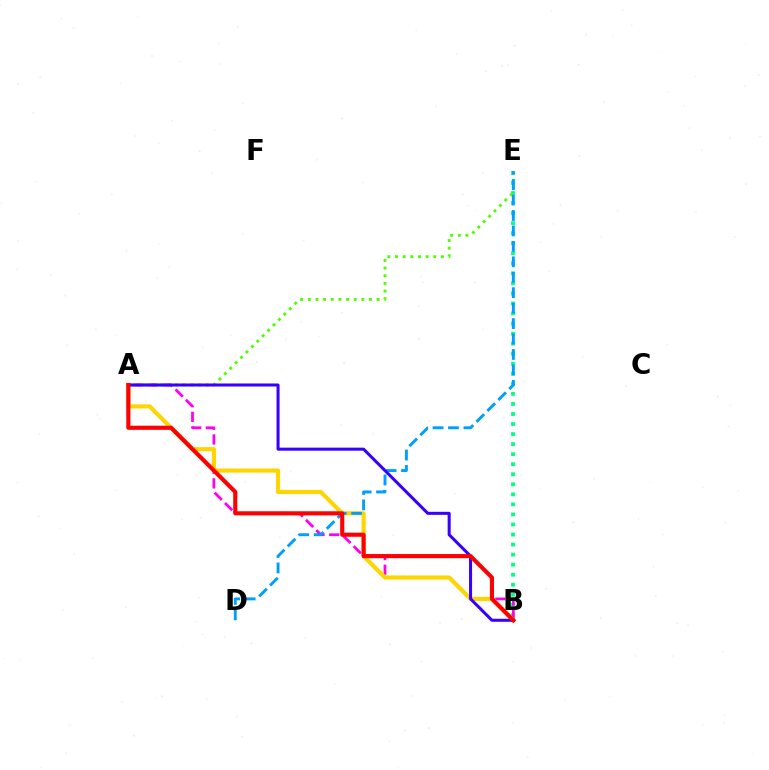{('B', 'E'): [{'color': '#00ff86', 'line_style': 'dotted', 'thickness': 2.73}], ('A', 'E'): [{'color': '#4fff00', 'line_style': 'dotted', 'thickness': 2.08}], ('A', 'B'): [{'color': '#ff00ed', 'line_style': 'dashed', 'thickness': 1.99}, {'color': '#ffd500', 'line_style': 'solid', 'thickness': 2.96}, {'color': '#3700ff', 'line_style': 'solid', 'thickness': 2.18}, {'color': '#ff0000', 'line_style': 'solid', 'thickness': 2.97}], ('D', 'E'): [{'color': '#009eff', 'line_style': 'dashed', 'thickness': 2.1}]}